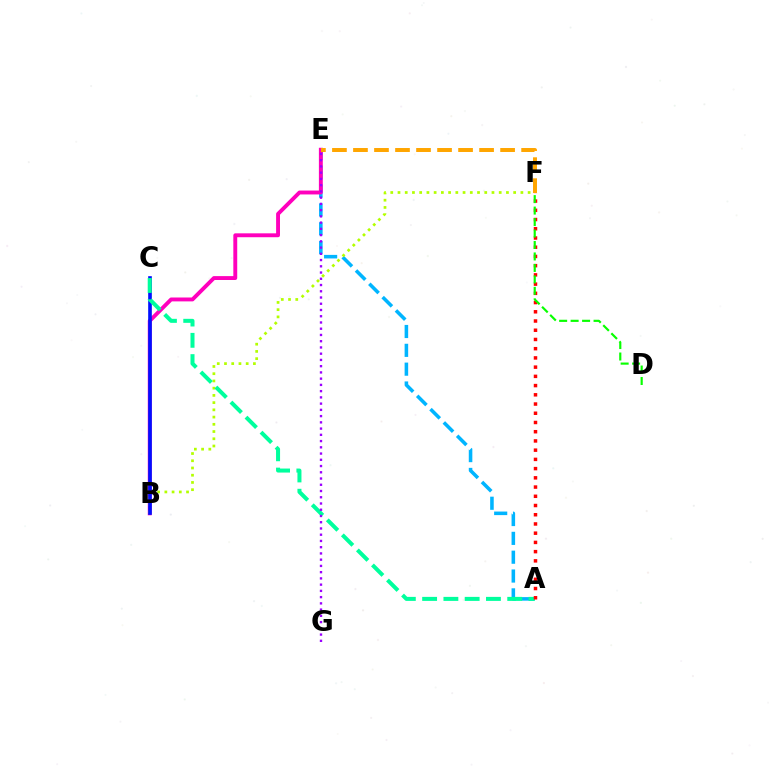{('A', 'E'): [{'color': '#00b5ff', 'line_style': 'dashed', 'thickness': 2.56}], ('B', 'E'): [{'color': '#ff00bd', 'line_style': 'solid', 'thickness': 2.8}], ('E', 'F'): [{'color': '#ffa500', 'line_style': 'dashed', 'thickness': 2.86}], ('B', 'F'): [{'color': '#b3ff00', 'line_style': 'dotted', 'thickness': 1.96}], ('B', 'C'): [{'color': '#0010ff', 'line_style': 'solid', 'thickness': 2.63}], ('A', 'C'): [{'color': '#00ff9d', 'line_style': 'dashed', 'thickness': 2.89}], ('A', 'F'): [{'color': '#ff0000', 'line_style': 'dotted', 'thickness': 2.51}], ('E', 'G'): [{'color': '#9b00ff', 'line_style': 'dotted', 'thickness': 1.7}], ('D', 'F'): [{'color': '#08ff00', 'line_style': 'dashed', 'thickness': 1.56}]}